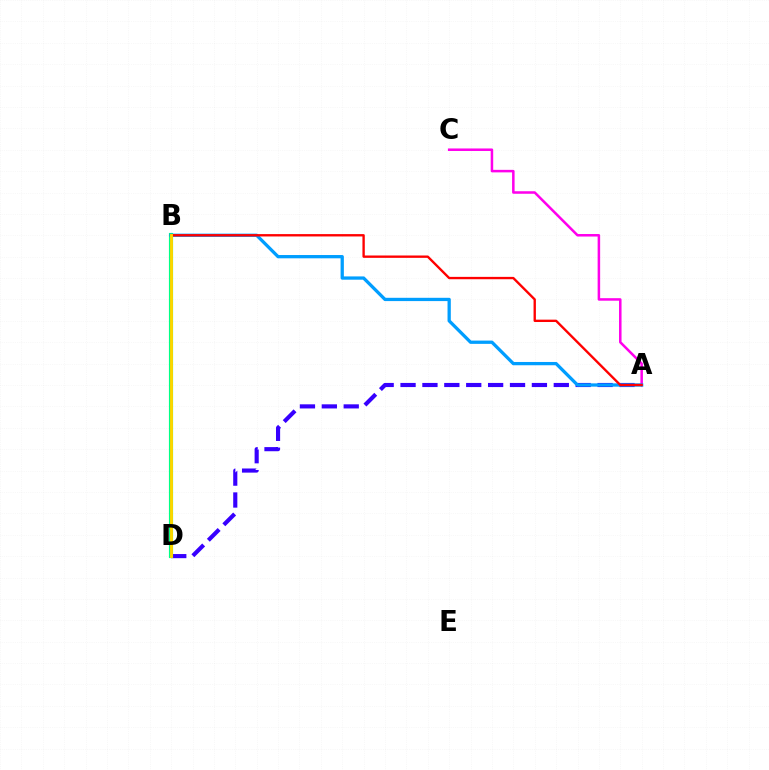{('A', 'D'): [{'color': '#3700ff', 'line_style': 'dashed', 'thickness': 2.97}], ('A', 'C'): [{'color': '#ff00ed', 'line_style': 'solid', 'thickness': 1.81}], ('B', 'D'): [{'color': '#00ff86', 'line_style': 'solid', 'thickness': 2.99}, {'color': '#4fff00', 'line_style': 'solid', 'thickness': 1.87}, {'color': '#ffd500', 'line_style': 'solid', 'thickness': 2.06}], ('A', 'B'): [{'color': '#009eff', 'line_style': 'solid', 'thickness': 2.36}, {'color': '#ff0000', 'line_style': 'solid', 'thickness': 1.7}]}